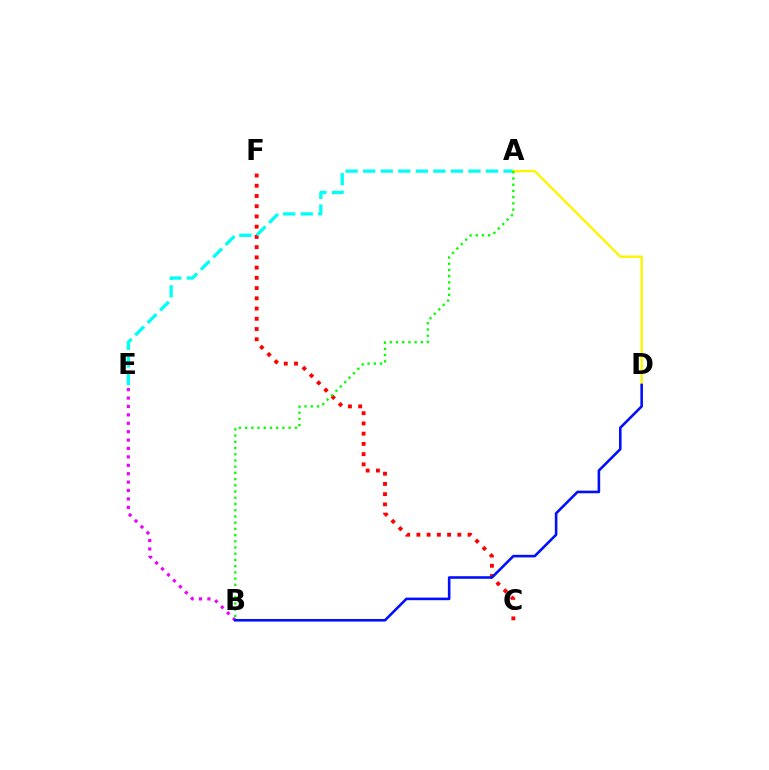{('B', 'E'): [{'color': '#ee00ff', 'line_style': 'dotted', 'thickness': 2.28}], ('C', 'F'): [{'color': '#ff0000', 'line_style': 'dotted', 'thickness': 2.78}], ('A', 'E'): [{'color': '#00fff6', 'line_style': 'dashed', 'thickness': 2.38}], ('A', 'D'): [{'color': '#fcf500', 'line_style': 'solid', 'thickness': 1.69}], ('A', 'B'): [{'color': '#08ff00', 'line_style': 'dotted', 'thickness': 1.69}], ('B', 'D'): [{'color': '#0010ff', 'line_style': 'solid', 'thickness': 1.87}]}